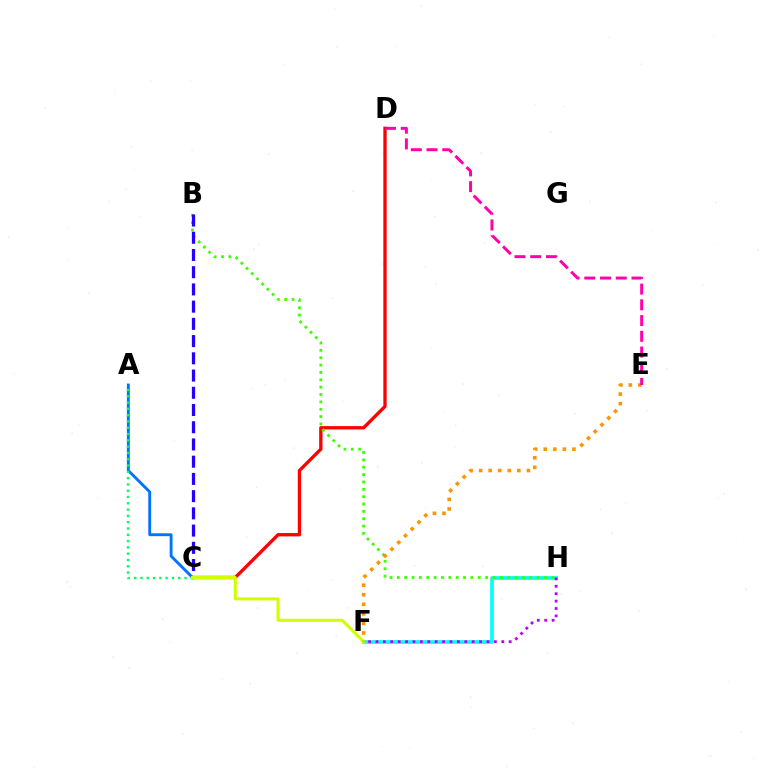{('C', 'D'): [{'color': '#ff0000', 'line_style': 'solid', 'thickness': 2.39}], ('A', 'C'): [{'color': '#0074ff', 'line_style': 'solid', 'thickness': 2.07}, {'color': '#00ff5c', 'line_style': 'dotted', 'thickness': 1.71}], ('F', 'H'): [{'color': '#00fff6', 'line_style': 'solid', 'thickness': 2.65}, {'color': '#b900ff', 'line_style': 'dotted', 'thickness': 2.01}], ('B', 'H'): [{'color': '#3dff00', 'line_style': 'dotted', 'thickness': 2.0}], ('B', 'C'): [{'color': '#2500ff', 'line_style': 'dashed', 'thickness': 2.34}], ('C', 'F'): [{'color': '#d1ff00', 'line_style': 'solid', 'thickness': 2.18}], ('E', 'F'): [{'color': '#ff9400', 'line_style': 'dotted', 'thickness': 2.6}], ('D', 'E'): [{'color': '#ff00ac', 'line_style': 'dashed', 'thickness': 2.14}]}